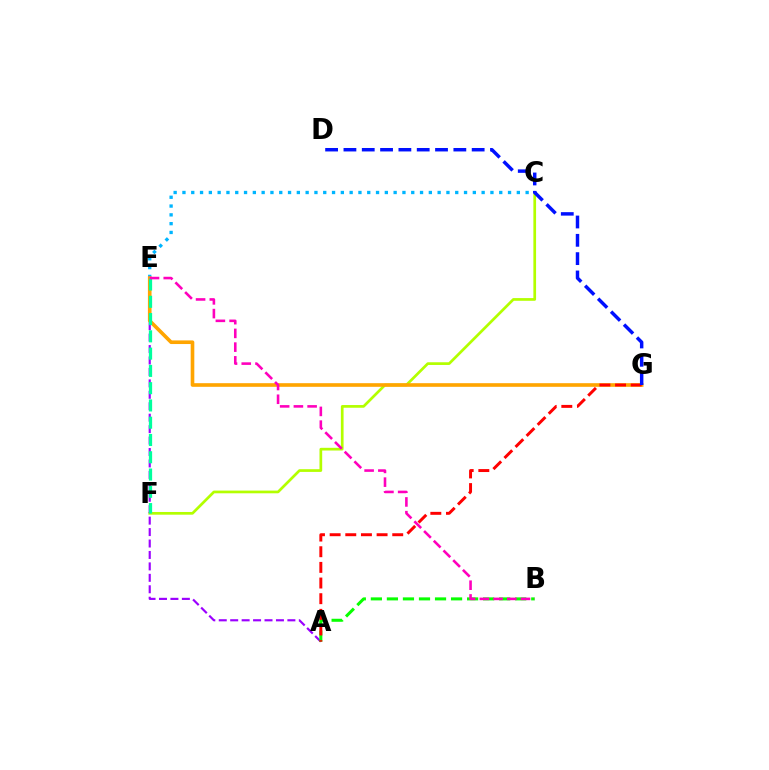{('C', 'F'): [{'color': '#b3ff00', 'line_style': 'solid', 'thickness': 1.95}], ('C', 'E'): [{'color': '#00b5ff', 'line_style': 'dotted', 'thickness': 2.39}], ('A', 'E'): [{'color': '#9b00ff', 'line_style': 'dashed', 'thickness': 1.55}], ('A', 'B'): [{'color': '#08ff00', 'line_style': 'dashed', 'thickness': 2.18}], ('E', 'G'): [{'color': '#ffa500', 'line_style': 'solid', 'thickness': 2.62}], ('A', 'G'): [{'color': '#ff0000', 'line_style': 'dashed', 'thickness': 2.13}], ('E', 'F'): [{'color': '#00ff9d', 'line_style': 'dashed', 'thickness': 2.35}], ('D', 'G'): [{'color': '#0010ff', 'line_style': 'dashed', 'thickness': 2.49}], ('B', 'E'): [{'color': '#ff00bd', 'line_style': 'dashed', 'thickness': 1.87}]}